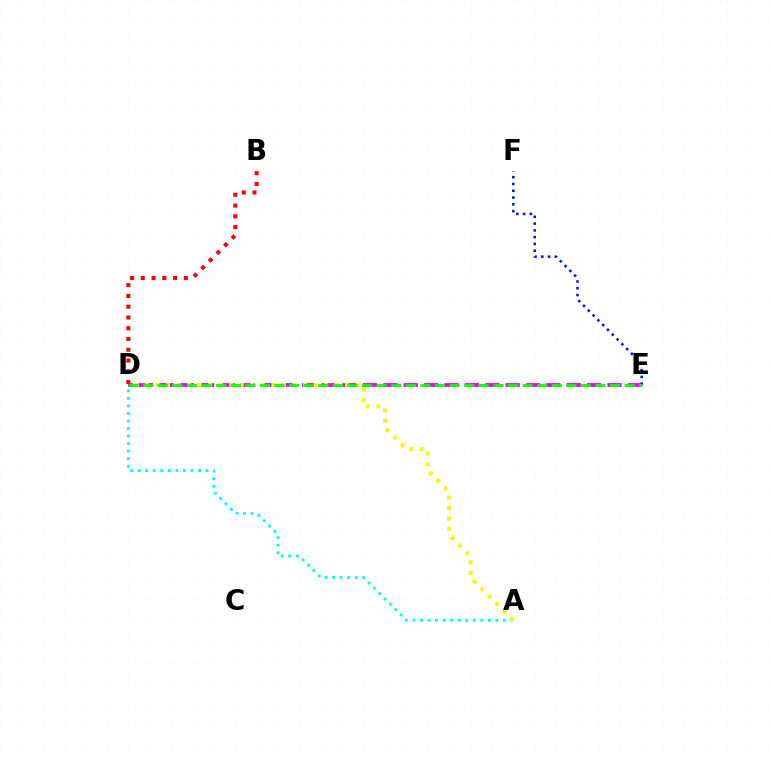{('A', 'D'): [{'color': '#00fff6', 'line_style': 'dotted', 'thickness': 2.05}, {'color': '#fcf500', 'line_style': 'dotted', 'thickness': 2.86}], ('D', 'E'): [{'color': '#ee00ff', 'line_style': 'dashed', 'thickness': 2.77}, {'color': '#08ff00', 'line_style': 'dashed', 'thickness': 1.98}], ('E', 'F'): [{'color': '#0010ff', 'line_style': 'dotted', 'thickness': 1.84}], ('B', 'D'): [{'color': '#ff0000', 'line_style': 'dotted', 'thickness': 2.92}]}